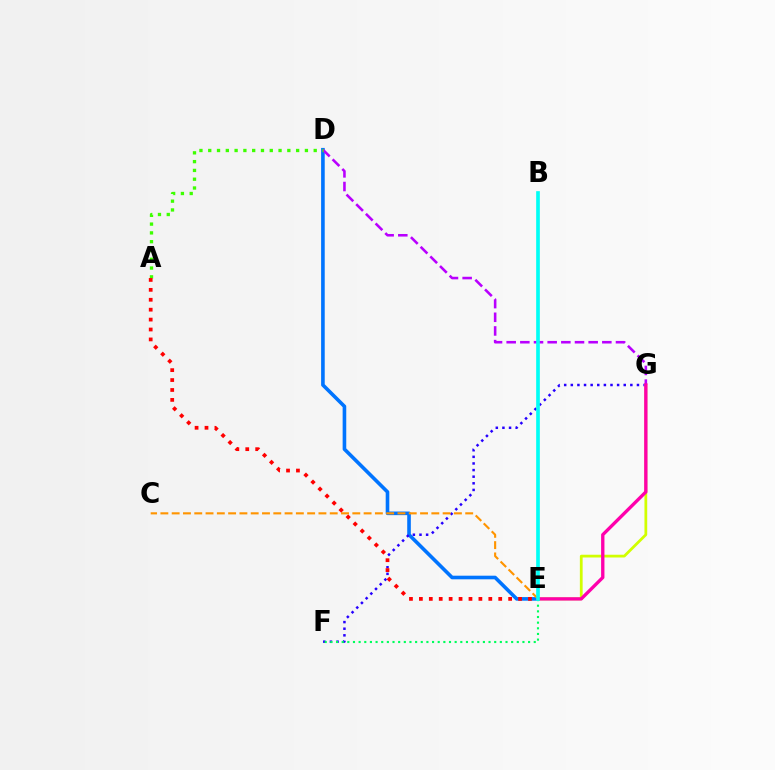{('D', 'E'): [{'color': '#0074ff', 'line_style': 'solid', 'thickness': 2.6}], ('F', 'G'): [{'color': '#2500ff', 'line_style': 'dotted', 'thickness': 1.8}], ('E', 'G'): [{'color': '#d1ff00', 'line_style': 'solid', 'thickness': 1.98}, {'color': '#ff00ac', 'line_style': 'solid', 'thickness': 2.4}], ('D', 'G'): [{'color': '#b900ff', 'line_style': 'dashed', 'thickness': 1.86}], ('A', 'D'): [{'color': '#3dff00', 'line_style': 'dotted', 'thickness': 2.39}], ('C', 'E'): [{'color': '#ff9400', 'line_style': 'dashed', 'thickness': 1.53}], ('E', 'F'): [{'color': '#00ff5c', 'line_style': 'dotted', 'thickness': 1.53}], ('A', 'E'): [{'color': '#ff0000', 'line_style': 'dotted', 'thickness': 2.69}], ('B', 'E'): [{'color': '#00fff6', 'line_style': 'solid', 'thickness': 2.63}]}